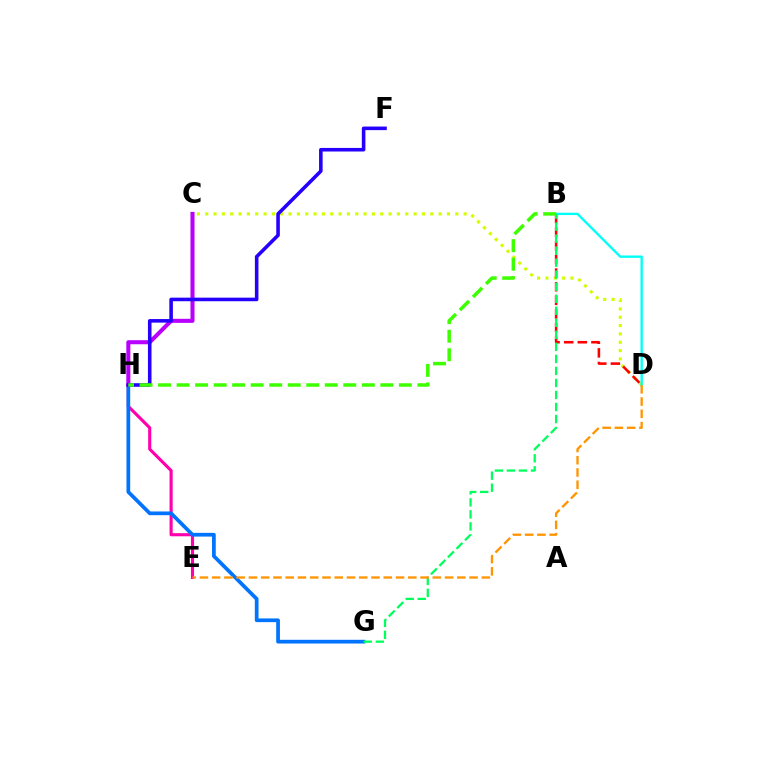{('C', 'D'): [{'color': '#d1ff00', 'line_style': 'dotted', 'thickness': 2.26}], ('B', 'D'): [{'color': '#ff0000', 'line_style': 'dashed', 'thickness': 1.85}, {'color': '#00fff6', 'line_style': 'solid', 'thickness': 1.7}], ('E', 'H'): [{'color': '#ff00ac', 'line_style': 'solid', 'thickness': 2.25}], ('G', 'H'): [{'color': '#0074ff', 'line_style': 'solid', 'thickness': 2.68}], ('C', 'H'): [{'color': '#b900ff', 'line_style': 'solid', 'thickness': 2.92}], ('F', 'H'): [{'color': '#2500ff', 'line_style': 'solid', 'thickness': 2.57}], ('B', 'G'): [{'color': '#00ff5c', 'line_style': 'dashed', 'thickness': 1.63}], ('D', 'E'): [{'color': '#ff9400', 'line_style': 'dashed', 'thickness': 1.67}], ('B', 'H'): [{'color': '#3dff00', 'line_style': 'dashed', 'thickness': 2.52}]}